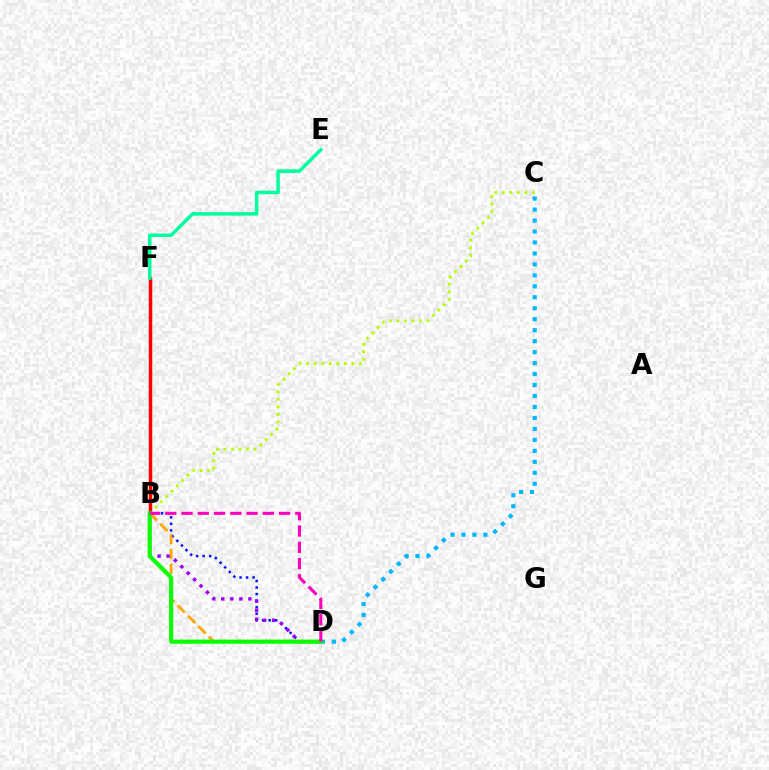{('B', 'D'): [{'color': '#0010ff', 'line_style': 'dotted', 'thickness': 1.78}, {'color': '#ffa500', 'line_style': 'dashed', 'thickness': 2.01}, {'color': '#9b00ff', 'line_style': 'dotted', 'thickness': 2.46}, {'color': '#08ff00', 'line_style': 'solid', 'thickness': 2.99}, {'color': '#ff00bd', 'line_style': 'dashed', 'thickness': 2.21}], ('B', 'C'): [{'color': '#b3ff00', 'line_style': 'dotted', 'thickness': 2.05}], ('B', 'F'): [{'color': '#ff0000', 'line_style': 'solid', 'thickness': 2.51}], ('E', 'F'): [{'color': '#00ff9d', 'line_style': 'solid', 'thickness': 2.52}], ('C', 'D'): [{'color': '#00b5ff', 'line_style': 'dotted', 'thickness': 2.98}]}